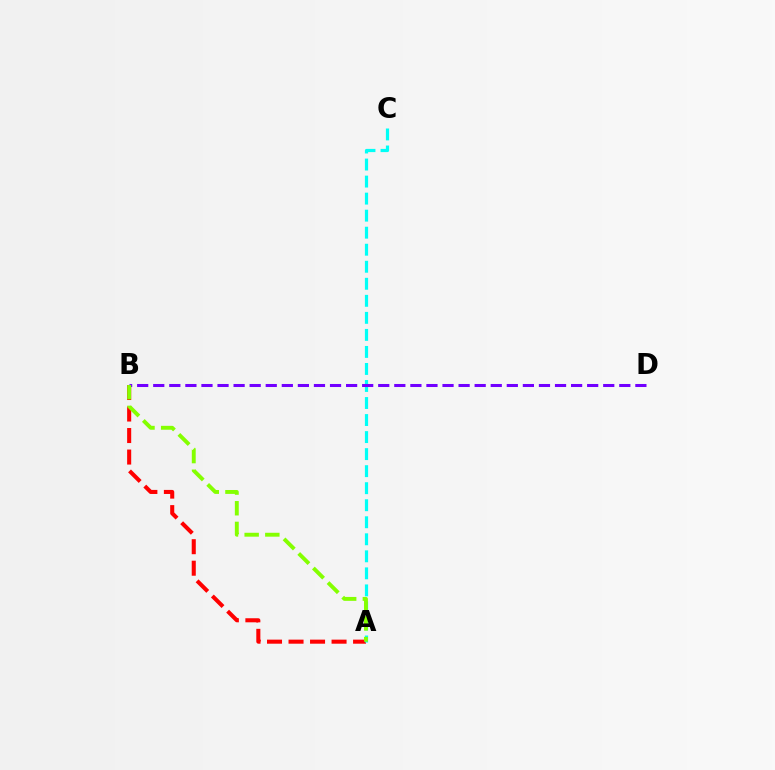{('A', 'B'): [{'color': '#ff0000', 'line_style': 'dashed', 'thickness': 2.92}, {'color': '#84ff00', 'line_style': 'dashed', 'thickness': 2.81}], ('A', 'C'): [{'color': '#00fff6', 'line_style': 'dashed', 'thickness': 2.31}], ('B', 'D'): [{'color': '#7200ff', 'line_style': 'dashed', 'thickness': 2.18}]}